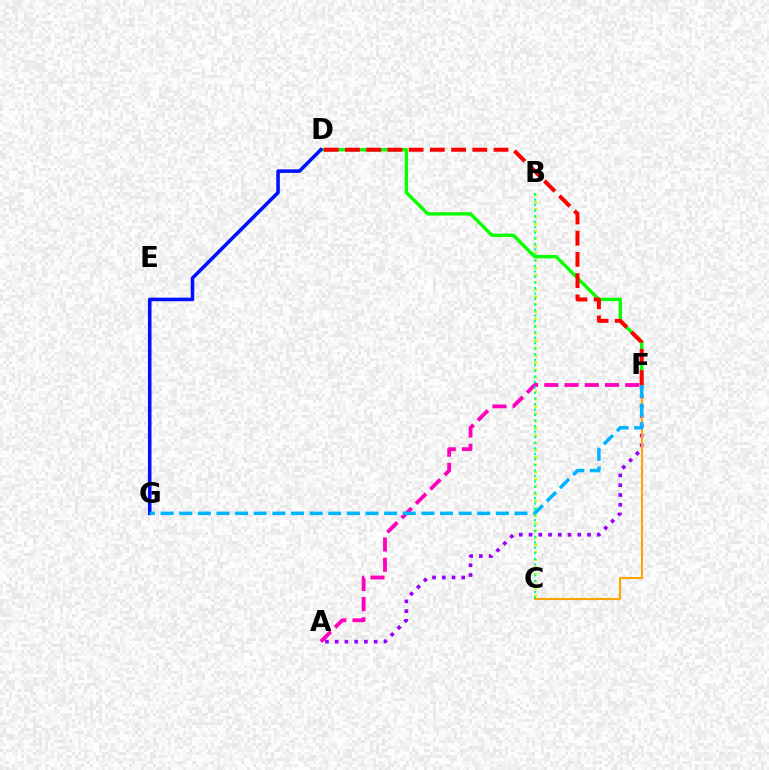{('A', 'F'): [{'color': '#9b00ff', 'line_style': 'dotted', 'thickness': 2.65}, {'color': '#ff00bd', 'line_style': 'dashed', 'thickness': 2.75}], ('D', 'F'): [{'color': '#08ff00', 'line_style': 'solid', 'thickness': 2.42}, {'color': '#ff0000', 'line_style': 'dashed', 'thickness': 2.88}], ('C', 'F'): [{'color': '#ffa500', 'line_style': 'solid', 'thickness': 1.51}], ('D', 'G'): [{'color': '#0010ff', 'line_style': 'solid', 'thickness': 2.57}], ('B', 'C'): [{'color': '#b3ff00', 'line_style': 'dotted', 'thickness': 1.98}, {'color': '#00ff9d', 'line_style': 'dotted', 'thickness': 1.5}], ('F', 'G'): [{'color': '#00b5ff', 'line_style': 'dashed', 'thickness': 2.53}]}